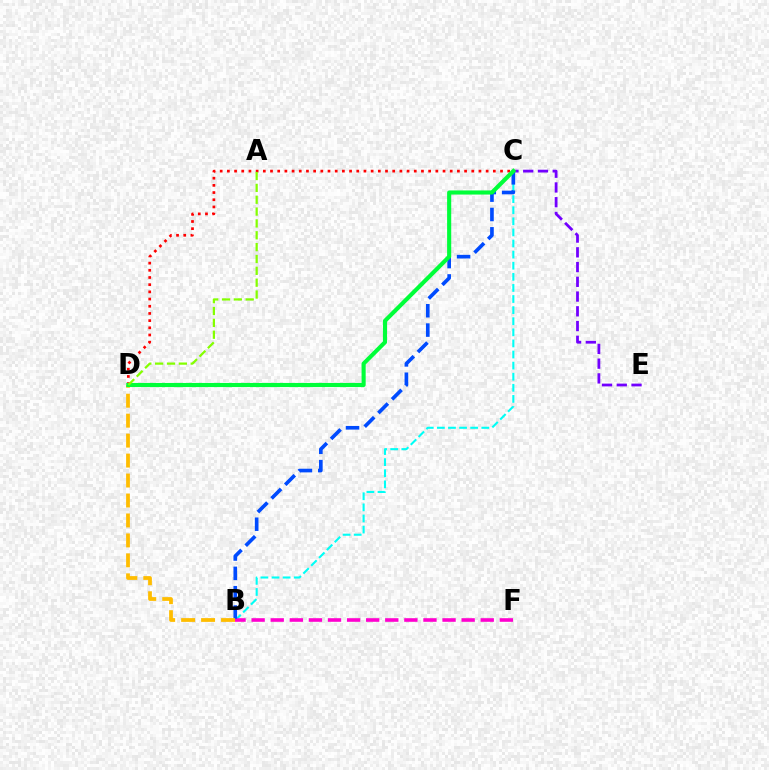{('B', 'C'): [{'color': '#00fff6', 'line_style': 'dashed', 'thickness': 1.51}, {'color': '#004bff', 'line_style': 'dashed', 'thickness': 2.63}], ('C', 'E'): [{'color': '#7200ff', 'line_style': 'dashed', 'thickness': 2.0}], ('C', 'D'): [{'color': '#ff0000', 'line_style': 'dotted', 'thickness': 1.95}, {'color': '#00ff39', 'line_style': 'solid', 'thickness': 2.96}], ('B', 'F'): [{'color': '#ff00cf', 'line_style': 'dashed', 'thickness': 2.59}], ('B', 'D'): [{'color': '#ffbd00', 'line_style': 'dashed', 'thickness': 2.71}], ('A', 'D'): [{'color': '#84ff00', 'line_style': 'dashed', 'thickness': 1.61}]}